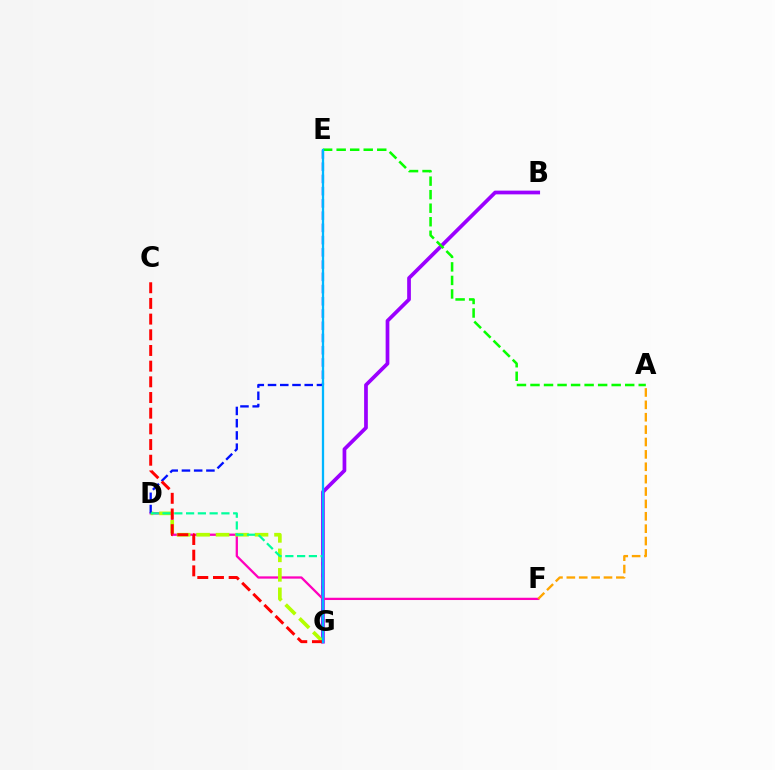{('B', 'G'): [{'color': '#9b00ff', 'line_style': 'solid', 'thickness': 2.68}], ('D', 'F'): [{'color': '#ff00bd', 'line_style': 'solid', 'thickness': 1.64}], ('D', 'G'): [{'color': '#b3ff00', 'line_style': 'dashed', 'thickness': 2.65}, {'color': '#00ff9d', 'line_style': 'dashed', 'thickness': 1.6}], ('D', 'E'): [{'color': '#0010ff', 'line_style': 'dashed', 'thickness': 1.66}], ('A', 'E'): [{'color': '#08ff00', 'line_style': 'dashed', 'thickness': 1.84}], ('A', 'F'): [{'color': '#ffa500', 'line_style': 'dashed', 'thickness': 1.68}], ('C', 'G'): [{'color': '#ff0000', 'line_style': 'dashed', 'thickness': 2.13}], ('E', 'G'): [{'color': '#00b5ff', 'line_style': 'solid', 'thickness': 1.64}]}